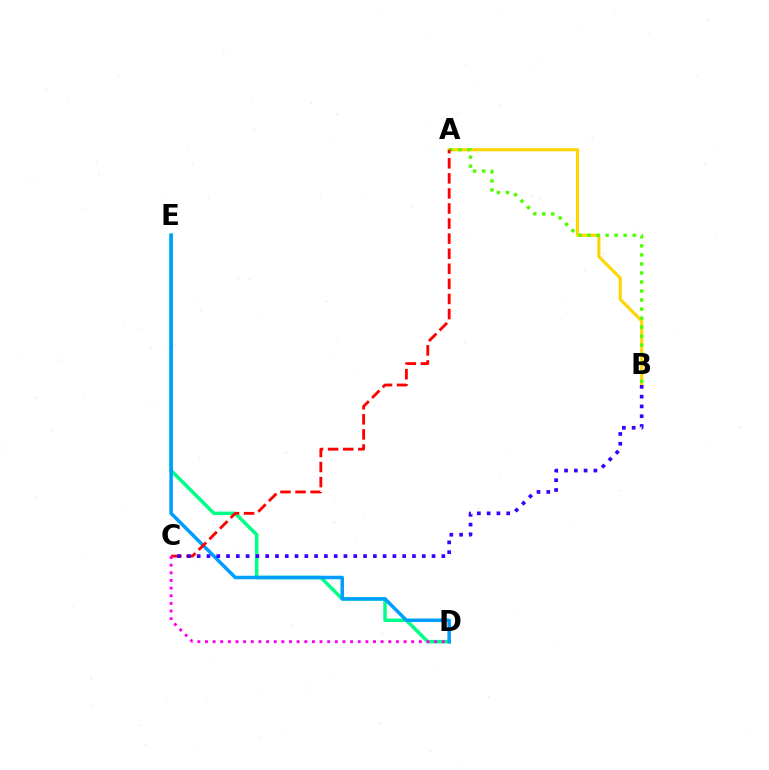{('D', 'E'): [{'color': '#00ff86', 'line_style': 'solid', 'thickness': 2.53}, {'color': '#009eff', 'line_style': 'solid', 'thickness': 2.53}], ('A', 'B'): [{'color': '#ffd500', 'line_style': 'solid', 'thickness': 2.22}, {'color': '#4fff00', 'line_style': 'dotted', 'thickness': 2.45}], ('A', 'C'): [{'color': '#ff0000', 'line_style': 'dashed', 'thickness': 2.05}], ('B', 'C'): [{'color': '#3700ff', 'line_style': 'dotted', 'thickness': 2.66}], ('C', 'D'): [{'color': '#ff00ed', 'line_style': 'dotted', 'thickness': 2.08}]}